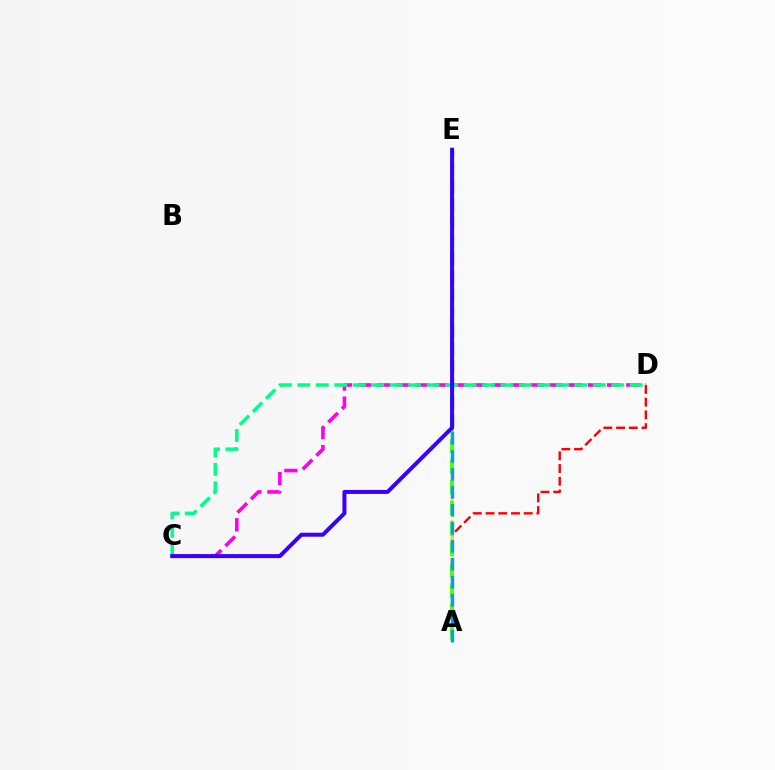{('A', 'D'): [{'color': '#ff0000', 'line_style': 'dashed', 'thickness': 1.73}], ('A', 'E'): [{'color': '#ffd500', 'line_style': 'dashed', 'thickness': 1.73}, {'color': '#4fff00', 'line_style': 'dashed', 'thickness': 2.8}, {'color': '#009eff', 'line_style': 'dashed', 'thickness': 2.44}], ('C', 'D'): [{'color': '#ff00ed', 'line_style': 'dashed', 'thickness': 2.6}, {'color': '#00ff86', 'line_style': 'dashed', 'thickness': 2.51}], ('C', 'E'): [{'color': '#3700ff', 'line_style': 'solid', 'thickness': 2.87}]}